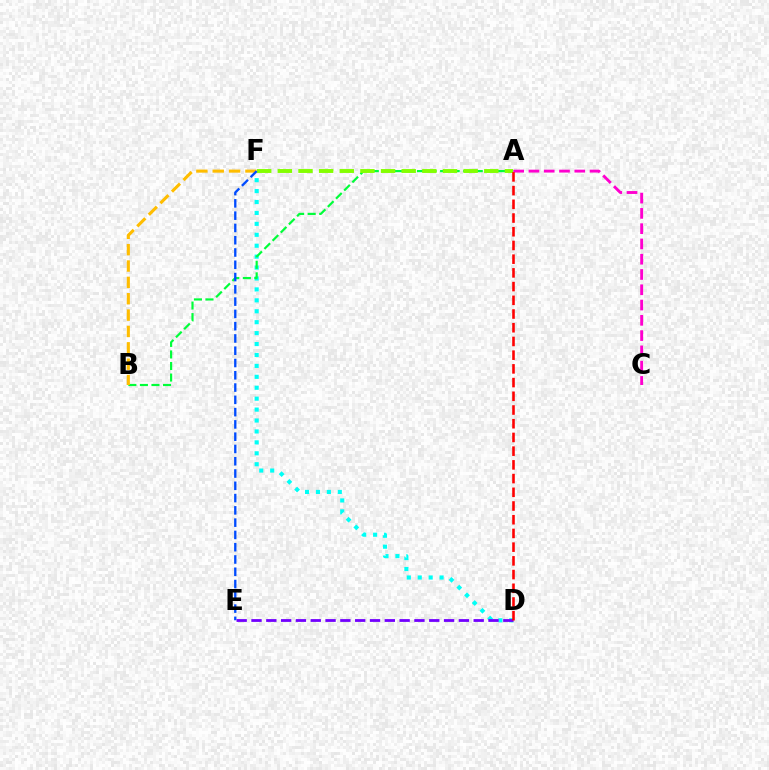{('D', 'F'): [{'color': '#00fff6', 'line_style': 'dotted', 'thickness': 2.97}], ('A', 'B'): [{'color': '#00ff39', 'line_style': 'dashed', 'thickness': 1.57}], ('B', 'F'): [{'color': '#ffbd00', 'line_style': 'dashed', 'thickness': 2.22}], ('A', 'F'): [{'color': '#84ff00', 'line_style': 'dashed', 'thickness': 2.8}], ('E', 'F'): [{'color': '#004bff', 'line_style': 'dashed', 'thickness': 1.67}], ('D', 'E'): [{'color': '#7200ff', 'line_style': 'dashed', 'thickness': 2.01}], ('A', 'C'): [{'color': '#ff00cf', 'line_style': 'dashed', 'thickness': 2.08}], ('A', 'D'): [{'color': '#ff0000', 'line_style': 'dashed', 'thickness': 1.86}]}